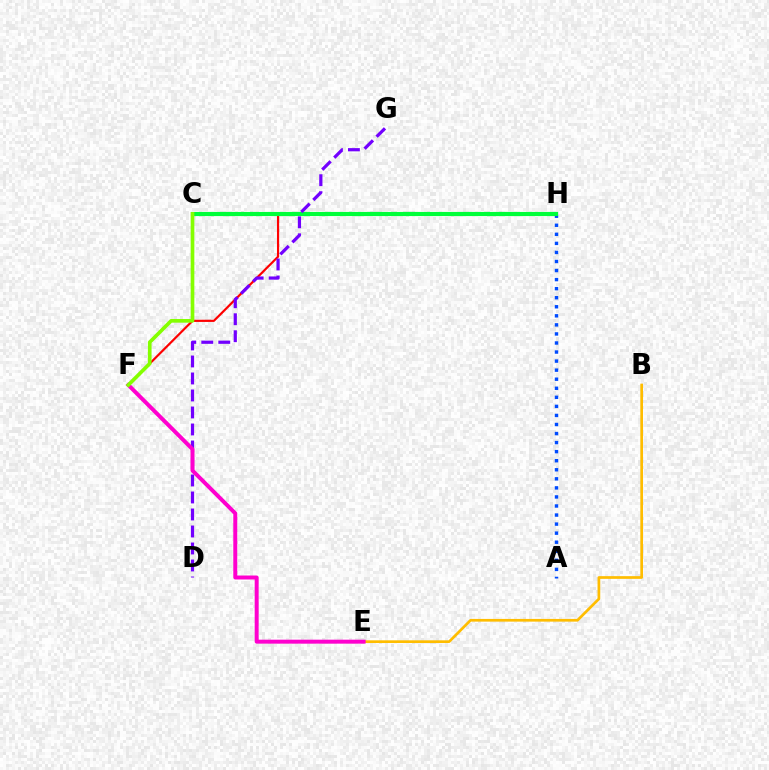{('C', 'H'): [{'color': '#00fff6', 'line_style': 'solid', 'thickness': 1.55}, {'color': '#00ff39', 'line_style': 'solid', 'thickness': 2.98}], ('A', 'H'): [{'color': '#004bff', 'line_style': 'dotted', 'thickness': 2.46}], ('F', 'H'): [{'color': '#ff0000', 'line_style': 'solid', 'thickness': 1.57}], ('B', 'E'): [{'color': '#ffbd00', 'line_style': 'solid', 'thickness': 1.95}], ('D', 'G'): [{'color': '#7200ff', 'line_style': 'dashed', 'thickness': 2.31}], ('E', 'F'): [{'color': '#ff00cf', 'line_style': 'solid', 'thickness': 2.86}], ('C', 'F'): [{'color': '#84ff00', 'line_style': 'solid', 'thickness': 2.64}]}